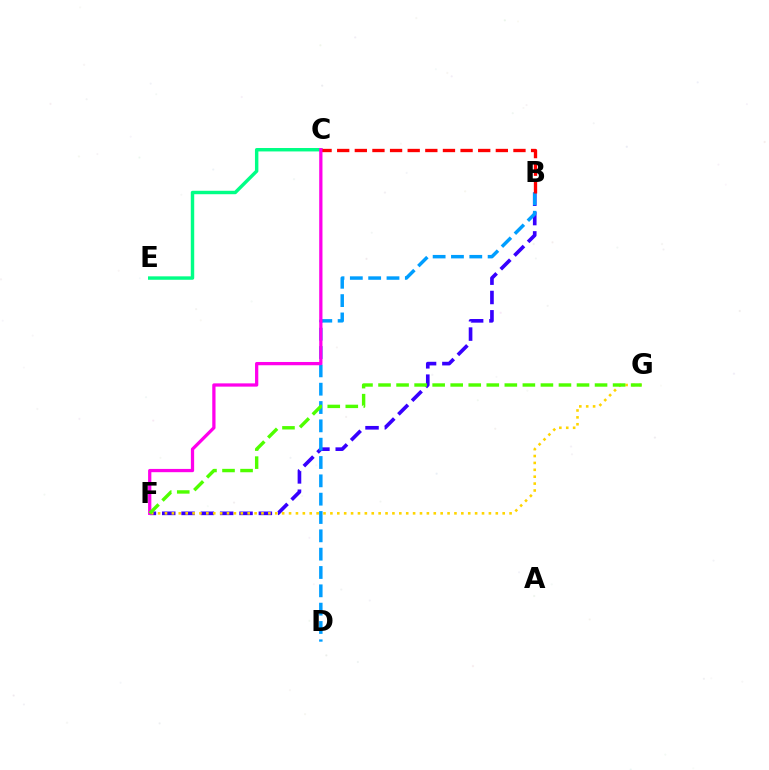{('C', 'E'): [{'color': '#00ff86', 'line_style': 'solid', 'thickness': 2.47}], ('B', 'F'): [{'color': '#3700ff', 'line_style': 'dashed', 'thickness': 2.63}], ('B', 'D'): [{'color': '#009eff', 'line_style': 'dashed', 'thickness': 2.49}], ('B', 'C'): [{'color': '#ff0000', 'line_style': 'dashed', 'thickness': 2.39}], ('F', 'G'): [{'color': '#ffd500', 'line_style': 'dotted', 'thickness': 1.87}, {'color': '#4fff00', 'line_style': 'dashed', 'thickness': 2.45}], ('C', 'F'): [{'color': '#ff00ed', 'line_style': 'solid', 'thickness': 2.35}]}